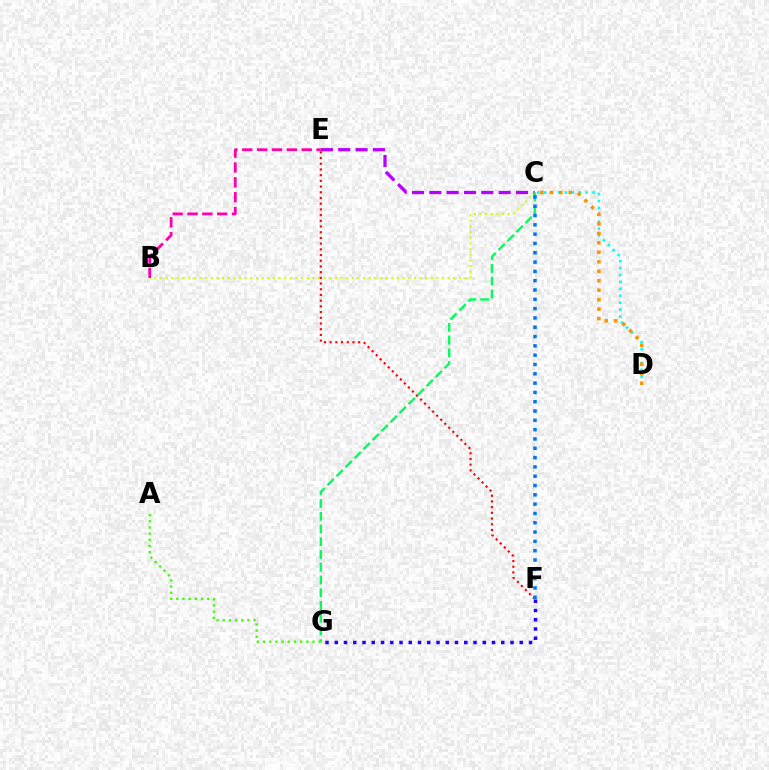{('C', 'D'): [{'color': '#00fff6', 'line_style': 'dotted', 'thickness': 1.88}, {'color': '#ff9400', 'line_style': 'dotted', 'thickness': 2.58}], ('B', 'C'): [{'color': '#d1ff00', 'line_style': 'dotted', 'thickness': 1.53}], ('E', 'F'): [{'color': '#ff0000', 'line_style': 'dotted', 'thickness': 1.55}], ('C', 'E'): [{'color': '#b900ff', 'line_style': 'dashed', 'thickness': 2.36}], ('C', 'G'): [{'color': '#00ff5c', 'line_style': 'dashed', 'thickness': 1.73}], ('F', 'G'): [{'color': '#2500ff', 'line_style': 'dotted', 'thickness': 2.51}], ('B', 'E'): [{'color': '#ff00ac', 'line_style': 'dashed', 'thickness': 2.02}], ('C', 'F'): [{'color': '#0074ff', 'line_style': 'dotted', 'thickness': 2.53}], ('A', 'G'): [{'color': '#3dff00', 'line_style': 'dotted', 'thickness': 1.68}]}